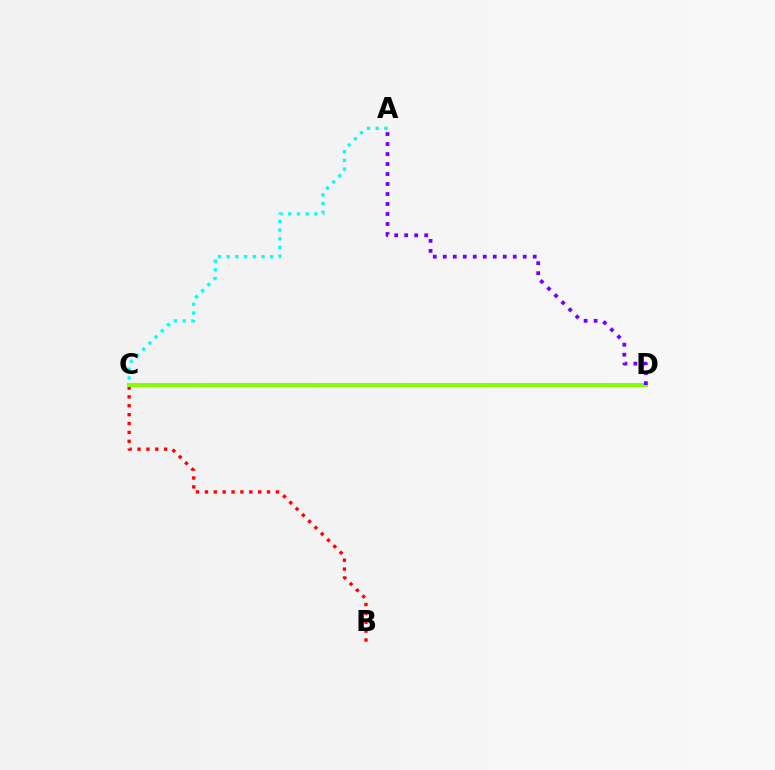{('B', 'C'): [{'color': '#ff0000', 'line_style': 'dotted', 'thickness': 2.41}], ('A', 'C'): [{'color': '#00fff6', 'line_style': 'dotted', 'thickness': 2.36}], ('C', 'D'): [{'color': '#84ff00', 'line_style': 'solid', 'thickness': 2.92}], ('A', 'D'): [{'color': '#7200ff', 'line_style': 'dotted', 'thickness': 2.72}]}